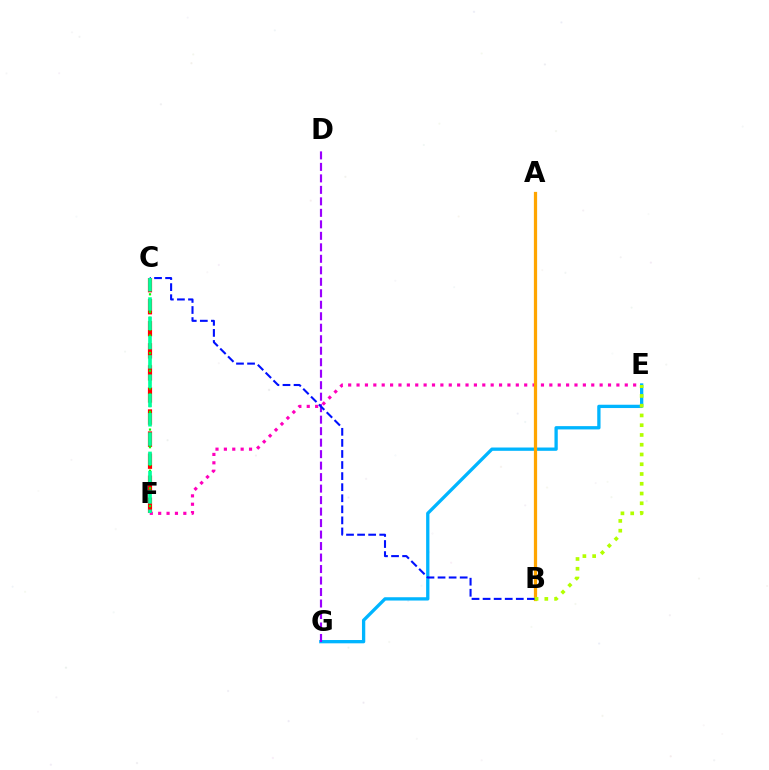{('C', 'F'): [{'color': '#ff0000', 'line_style': 'dashed', 'thickness': 3.0}, {'color': '#08ff00', 'line_style': 'dotted', 'thickness': 1.6}, {'color': '#00ff9d', 'line_style': 'dashed', 'thickness': 2.62}], ('E', 'F'): [{'color': '#ff00bd', 'line_style': 'dotted', 'thickness': 2.28}], ('E', 'G'): [{'color': '#00b5ff', 'line_style': 'solid', 'thickness': 2.38}], ('D', 'G'): [{'color': '#9b00ff', 'line_style': 'dashed', 'thickness': 1.56}], ('A', 'B'): [{'color': '#ffa500', 'line_style': 'solid', 'thickness': 2.34}], ('B', 'C'): [{'color': '#0010ff', 'line_style': 'dashed', 'thickness': 1.5}], ('B', 'E'): [{'color': '#b3ff00', 'line_style': 'dotted', 'thickness': 2.65}]}